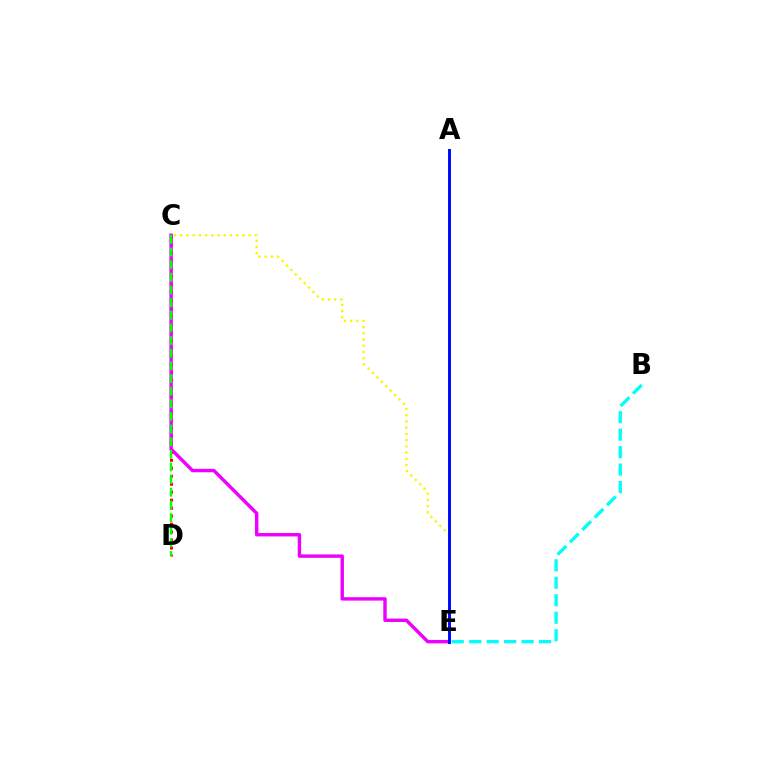{('C', 'D'): [{'color': '#ff0000', 'line_style': 'dotted', 'thickness': 2.17}, {'color': '#08ff00', 'line_style': 'dashed', 'thickness': 1.72}], ('C', 'E'): [{'color': '#ee00ff', 'line_style': 'solid', 'thickness': 2.46}, {'color': '#fcf500', 'line_style': 'dotted', 'thickness': 1.69}], ('B', 'E'): [{'color': '#00fff6', 'line_style': 'dashed', 'thickness': 2.37}], ('A', 'E'): [{'color': '#0010ff', 'line_style': 'solid', 'thickness': 2.17}]}